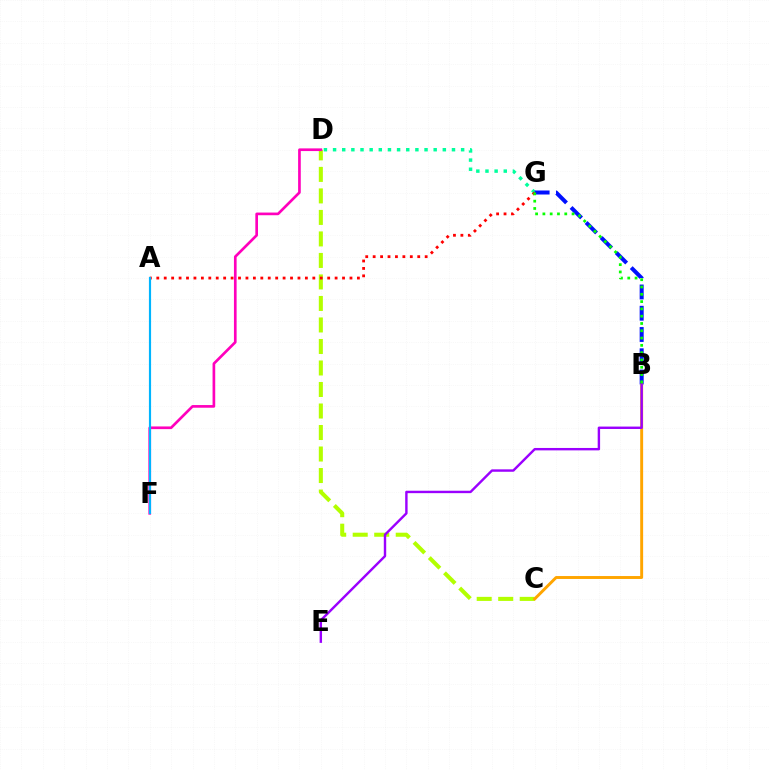{('D', 'G'): [{'color': '#00ff9d', 'line_style': 'dotted', 'thickness': 2.49}], ('B', 'G'): [{'color': '#0010ff', 'line_style': 'dashed', 'thickness': 2.89}, {'color': '#08ff00', 'line_style': 'dotted', 'thickness': 1.98}], ('C', 'D'): [{'color': '#b3ff00', 'line_style': 'dashed', 'thickness': 2.92}], ('D', 'F'): [{'color': '#ff00bd', 'line_style': 'solid', 'thickness': 1.92}], ('B', 'C'): [{'color': '#ffa500', 'line_style': 'solid', 'thickness': 2.11}], ('A', 'G'): [{'color': '#ff0000', 'line_style': 'dotted', 'thickness': 2.02}], ('B', 'E'): [{'color': '#9b00ff', 'line_style': 'solid', 'thickness': 1.74}], ('A', 'F'): [{'color': '#00b5ff', 'line_style': 'solid', 'thickness': 1.56}]}